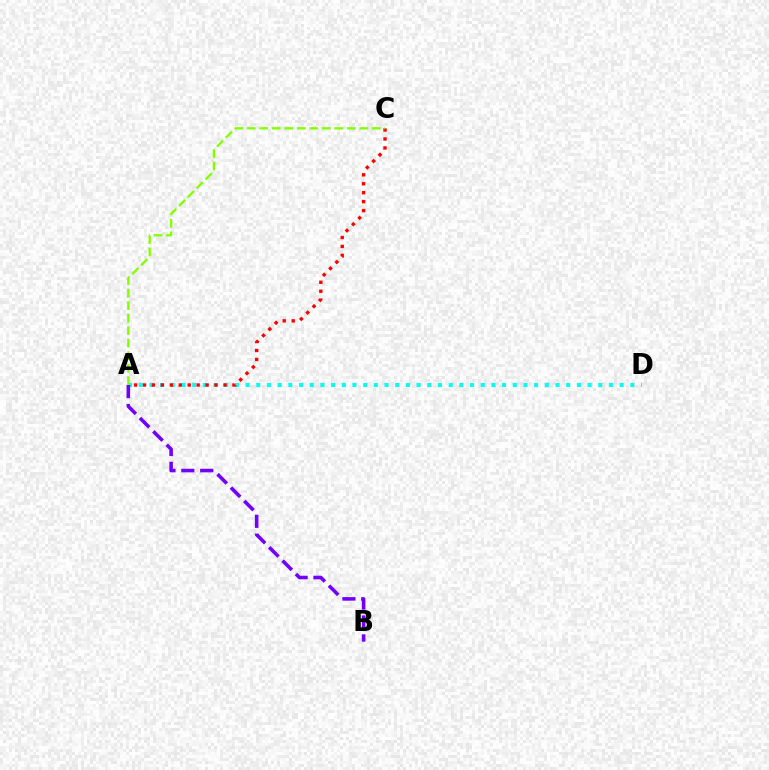{('A', 'D'): [{'color': '#00fff6', 'line_style': 'dotted', 'thickness': 2.9}], ('A', 'B'): [{'color': '#7200ff', 'line_style': 'dashed', 'thickness': 2.57}], ('A', 'C'): [{'color': '#ff0000', 'line_style': 'dotted', 'thickness': 2.43}, {'color': '#84ff00', 'line_style': 'dashed', 'thickness': 1.7}]}